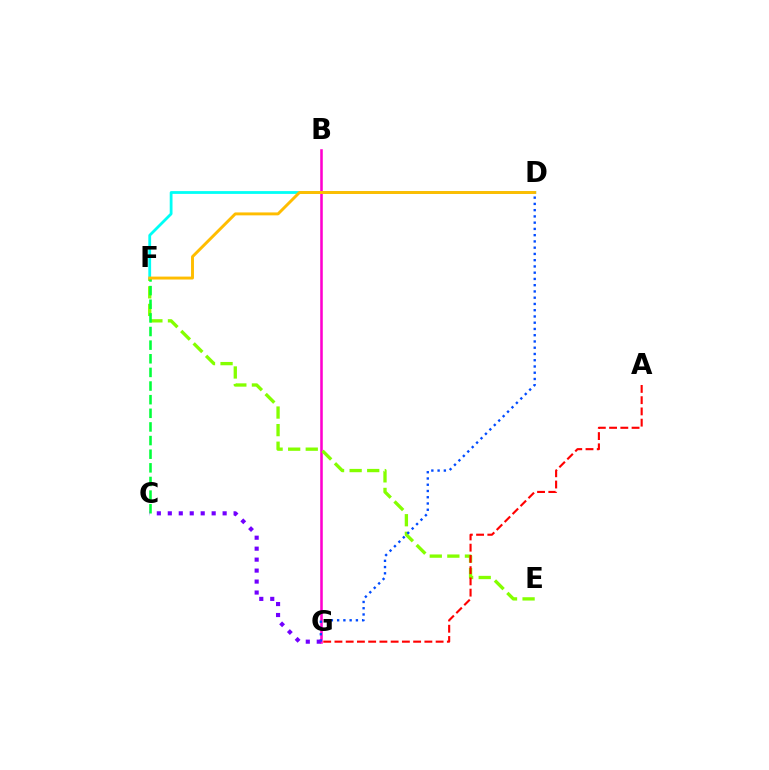{('B', 'G'): [{'color': '#ff00cf', 'line_style': 'solid', 'thickness': 1.84}], ('E', 'F'): [{'color': '#84ff00', 'line_style': 'dashed', 'thickness': 2.39}], ('A', 'G'): [{'color': '#ff0000', 'line_style': 'dashed', 'thickness': 1.53}], ('D', 'F'): [{'color': '#00fff6', 'line_style': 'solid', 'thickness': 2.01}, {'color': '#ffbd00', 'line_style': 'solid', 'thickness': 2.11}], ('C', 'F'): [{'color': '#00ff39', 'line_style': 'dashed', 'thickness': 1.85}], ('D', 'G'): [{'color': '#004bff', 'line_style': 'dotted', 'thickness': 1.7}], ('C', 'G'): [{'color': '#7200ff', 'line_style': 'dotted', 'thickness': 2.98}]}